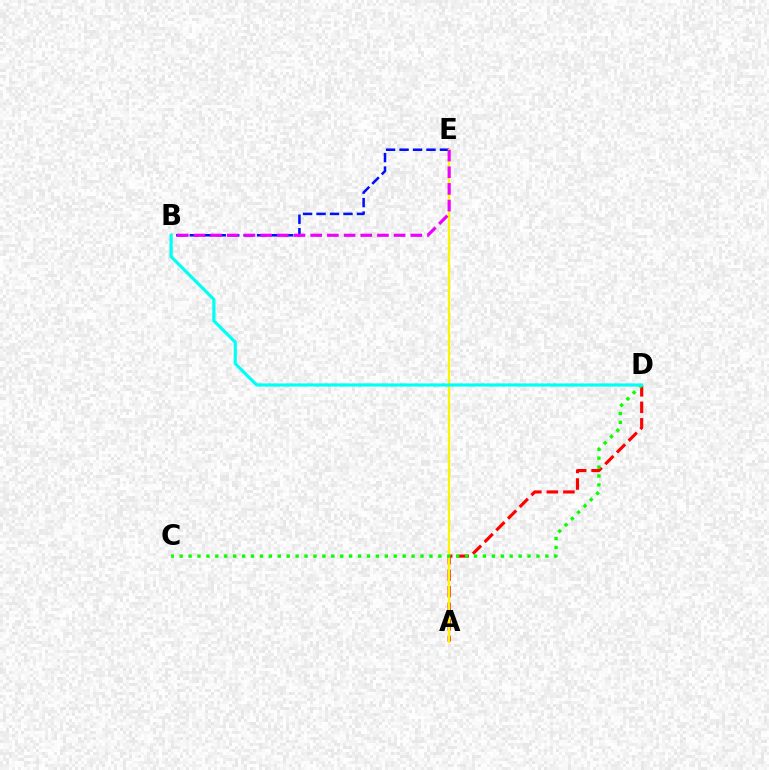{('A', 'D'): [{'color': '#ff0000', 'line_style': 'dashed', 'thickness': 2.25}], ('B', 'E'): [{'color': '#0010ff', 'line_style': 'dashed', 'thickness': 1.83}, {'color': '#ee00ff', 'line_style': 'dashed', 'thickness': 2.27}], ('A', 'E'): [{'color': '#fcf500', 'line_style': 'solid', 'thickness': 1.63}], ('C', 'D'): [{'color': '#08ff00', 'line_style': 'dotted', 'thickness': 2.42}], ('B', 'D'): [{'color': '#00fff6', 'line_style': 'solid', 'thickness': 2.29}]}